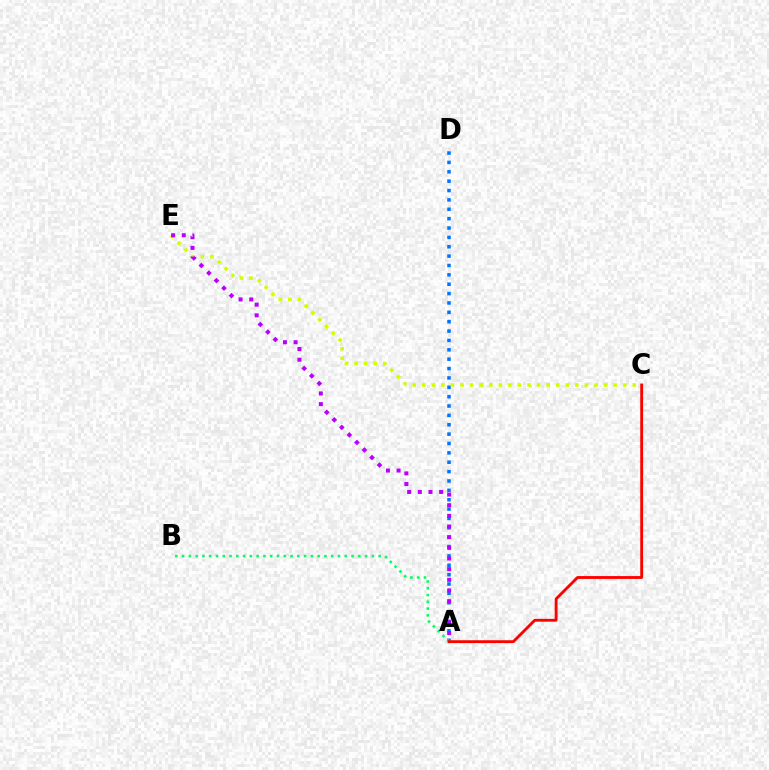{('A', 'D'): [{'color': '#0074ff', 'line_style': 'dotted', 'thickness': 2.55}], ('C', 'E'): [{'color': '#d1ff00', 'line_style': 'dotted', 'thickness': 2.6}], ('A', 'E'): [{'color': '#b900ff', 'line_style': 'dotted', 'thickness': 2.9}], ('A', 'B'): [{'color': '#00ff5c', 'line_style': 'dotted', 'thickness': 1.84}], ('A', 'C'): [{'color': '#ff0000', 'line_style': 'solid', 'thickness': 2.05}]}